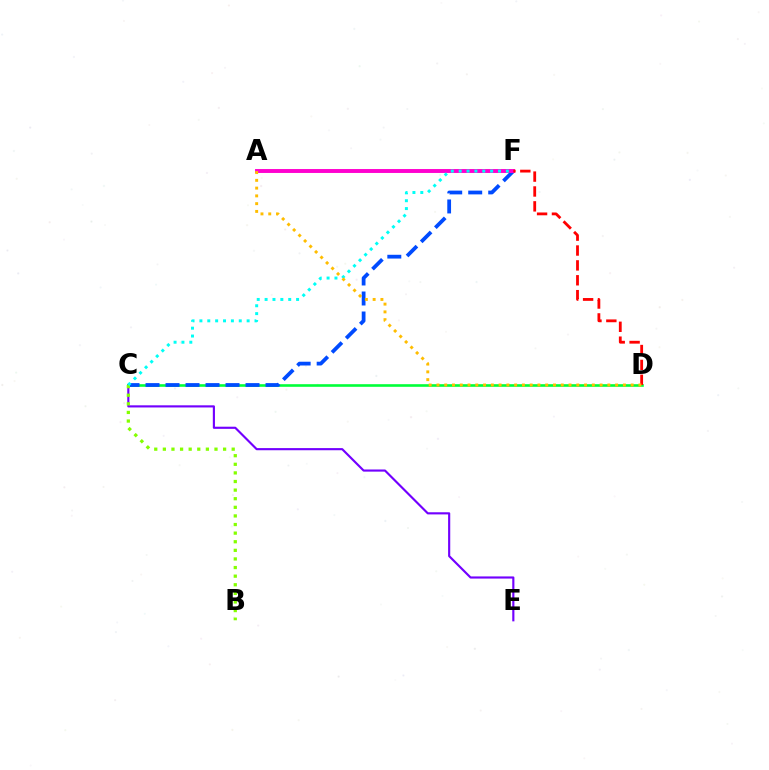{('C', 'E'): [{'color': '#7200ff', 'line_style': 'solid', 'thickness': 1.55}], ('C', 'D'): [{'color': '#00ff39', 'line_style': 'solid', 'thickness': 1.89}], ('C', 'F'): [{'color': '#004bff', 'line_style': 'dashed', 'thickness': 2.72}, {'color': '#00fff6', 'line_style': 'dotted', 'thickness': 2.14}], ('A', 'F'): [{'color': '#ff00cf', 'line_style': 'solid', 'thickness': 2.82}], ('D', 'F'): [{'color': '#ff0000', 'line_style': 'dashed', 'thickness': 2.02}], ('B', 'C'): [{'color': '#84ff00', 'line_style': 'dotted', 'thickness': 2.34}], ('A', 'D'): [{'color': '#ffbd00', 'line_style': 'dotted', 'thickness': 2.11}]}